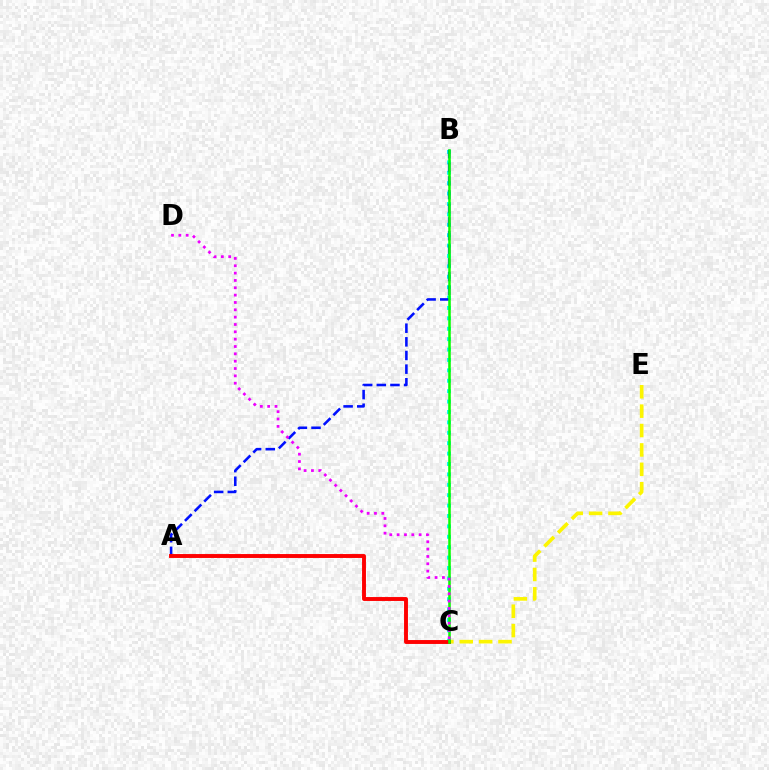{('B', 'C'): [{'color': '#00fff6', 'line_style': 'dotted', 'thickness': 2.83}, {'color': '#08ff00', 'line_style': 'solid', 'thickness': 1.83}], ('A', 'B'): [{'color': '#0010ff', 'line_style': 'dashed', 'thickness': 1.85}], ('C', 'E'): [{'color': '#fcf500', 'line_style': 'dashed', 'thickness': 2.63}], ('A', 'C'): [{'color': '#ff0000', 'line_style': 'solid', 'thickness': 2.81}], ('C', 'D'): [{'color': '#ee00ff', 'line_style': 'dotted', 'thickness': 1.99}]}